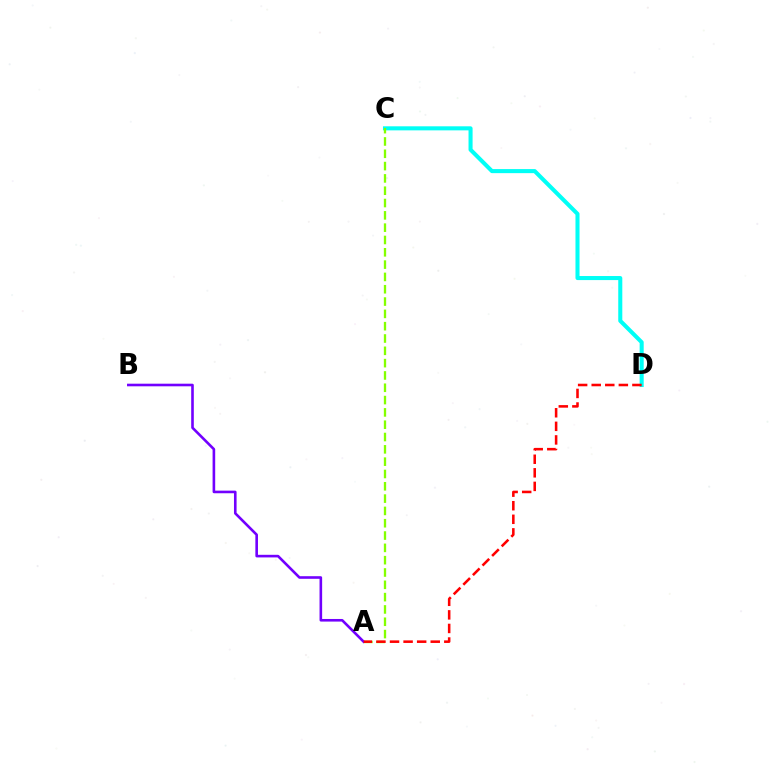{('A', 'B'): [{'color': '#7200ff', 'line_style': 'solid', 'thickness': 1.88}], ('C', 'D'): [{'color': '#00fff6', 'line_style': 'solid', 'thickness': 2.92}], ('A', 'C'): [{'color': '#84ff00', 'line_style': 'dashed', 'thickness': 1.67}], ('A', 'D'): [{'color': '#ff0000', 'line_style': 'dashed', 'thickness': 1.84}]}